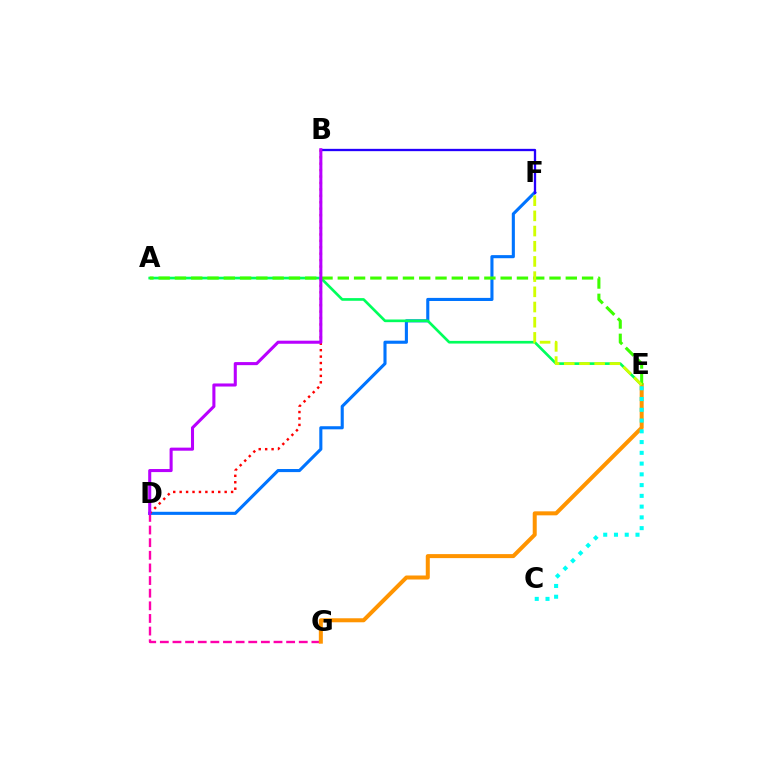{('D', 'G'): [{'color': '#ff00ac', 'line_style': 'dashed', 'thickness': 1.72}], ('D', 'F'): [{'color': '#0074ff', 'line_style': 'solid', 'thickness': 2.23}], ('A', 'E'): [{'color': '#00ff5c', 'line_style': 'solid', 'thickness': 1.92}, {'color': '#3dff00', 'line_style': 'dashed', 'thickness': 2.21}], ('B', 'F'): [{'color': '#2500ff', 'line_style': 'solid', 'thickness': 1.67}], ('B', 'D'): [{'color': '#ff0000', 'line_style': 'dotted', 'thickness': 1.75}, {'color': '#b900ff', 'line_style': 'solid', 'thickness': 2.21}], ('E', 'G'): [{'color': '#ff9400', 'line_style': 'solid', 'thickness': 2.88}], ('E', 'F'): [{'color': '#d1ff00', 'line_style': 'dashed', 'thickness': 2.06}], ('C', 'E'): [{'color': '#00fff6', 'line_style': 'dotted', 'thickness': 2.92}]}